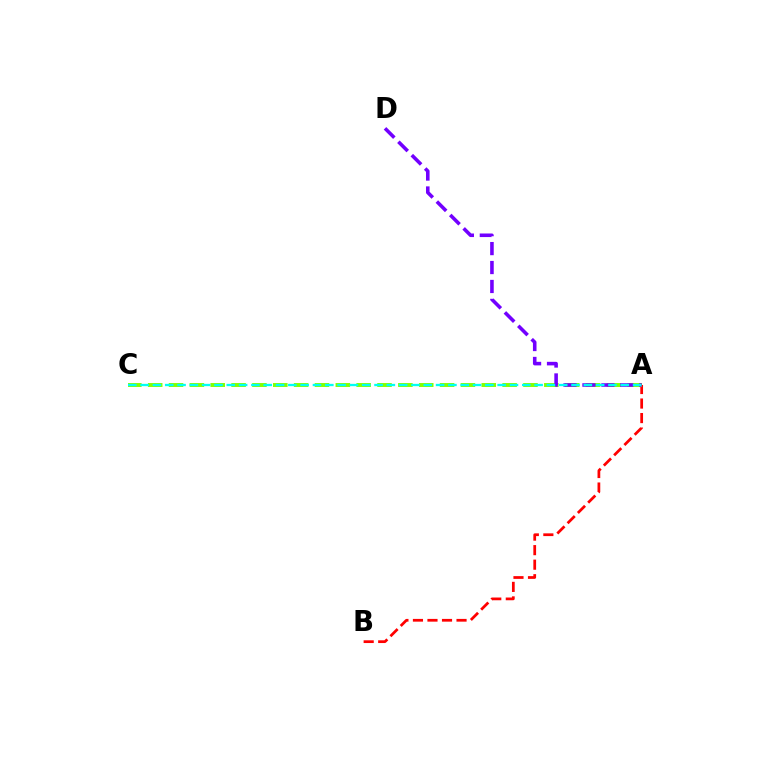{('A', 'B'): [{'color': '#ff0000', 'line_style': 'dashed', 'thickness': 1.97}], ('A', 'C'): [{'color': '#84ff00', 'line_style': 'dashed', 'thickness': 2.83}, {'color': '#00fff6', 'line_style': 'dashed', 'thickness': 1.67}], ('A', 'D'): [{'color': '#7200ff', 'line_style': 'dashed', 'thickness': 2.57}]}